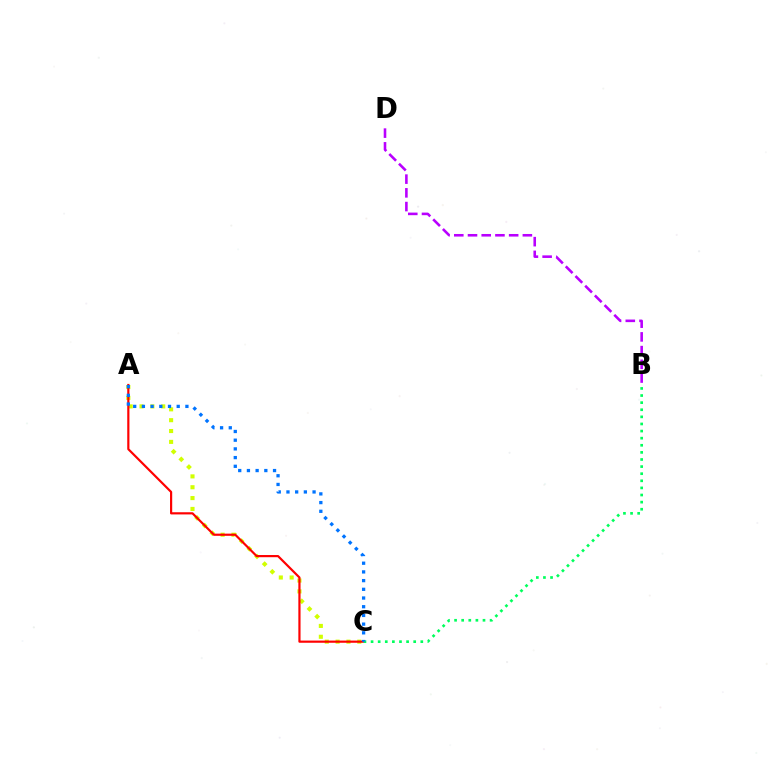{('B', 'D'): [{'color': '#b900ff', 'line_style': 'dashed', 'thickness': 1.86}], ('A', 'C'): [{'color': '#d1ff00', 'line_style': 'dotted', 'thickness': 2.95}, {'color': '#ff0000', 'line_style': 'solid', 'thickness': 1.57}, {'color': '#0074ff', 'line_style': 'dotted', 'thickness': 2.36}], ('B', 'C'): [{'color': '#00ff5c', 'line_style': 'dotted', 'thickness': 1.93}]}